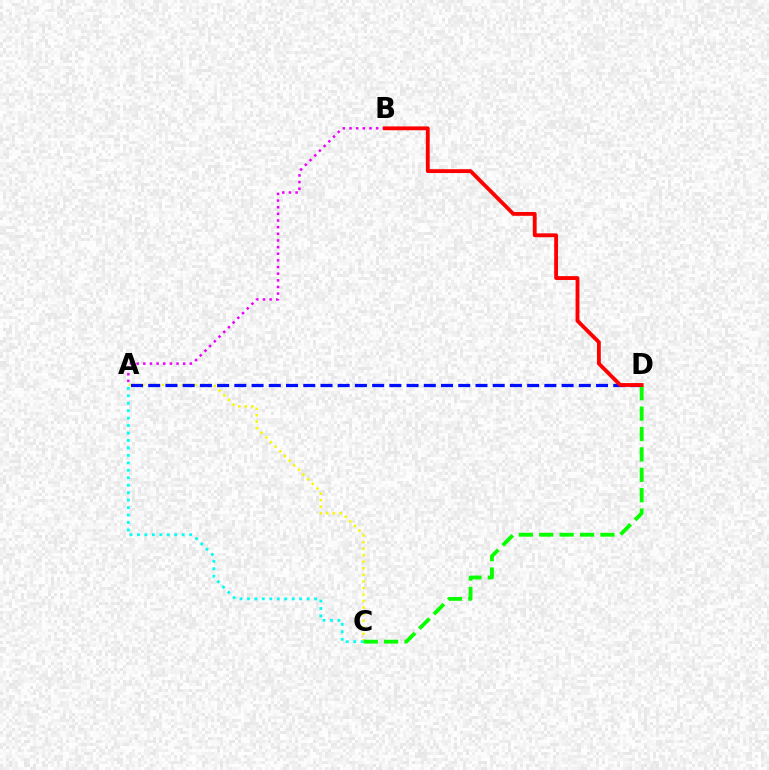{('A', 'B'): [{'color': '#ee00ff', 'line_style': 'dotted', 'thickness': 1.81}], ('A', 'C'): [{'color': '#fcf500', 'line_style': 'dotted', 'thickness': 1.78}, {'color': '#00fff6', 'line_style': 'dotted', 'thickness': 2.03}], ('A', 'D'): [{'color': '#0010ff', 'line_style': 'dashed', 'thickness': 2.34}], ('C', 'D'): [{'color': '#08ff00', 'line_style': 'dashed', 'thickness': 2.77}], ('B', 'D'): [{'color': '#ff0000', 'line_style': 'solid', 'thickness': 2.77}]}